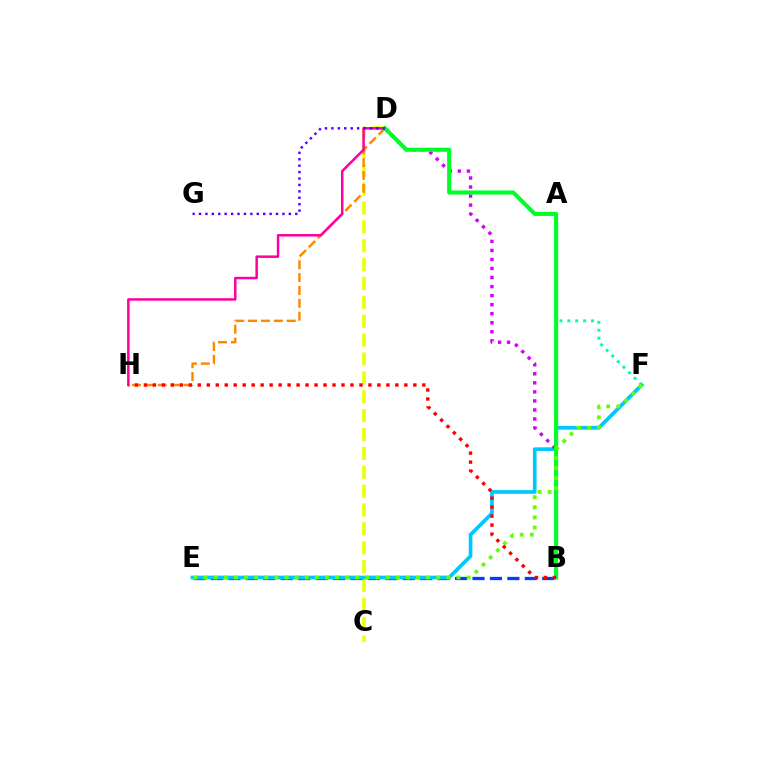{('C', 'D'): [{'color': '#eeff00', 'line_style': 'dashed', 'thickness': 2.56}], ('B', 'E'): [{'color': '#003fff', 'line_style': 'dashed', 'thickness': 2.37}], ('E', 'F'): [{'color': '#00c7ff', 'line_style': 'solid', 'thickness': 2.66}, {'color': '#66ff00', 'line_style': 'dotted', 'thickness': 2.75}], ('A', 'F'): [{'color': '#00ffaf', 'line_style': 'dotted', 'thickness': 2.14}], ('D', 'H'): [{'color': '#ff8800', 'line_style': 'dashed', 'thickness': 1.75}, {'color': '#ff00a0', 'line_style': 'solid', 'thickness': 1.8}], ('B', 'D'): [{'color': '#d600ff', 'line_style': 'dotted', 'thickness': 2.46}, {'color': '#00ff27', 'line_style': 'solid', 'thickness': 2.94}], ('B', 'H'): [{'color': '#ff0000', 'line_style': 'dotted', 'thickness': 2.44}], ('D', 'G'): [{'color': '#4f00ff', 'line_style': 'dotted', 'thickness': 1.74}]}